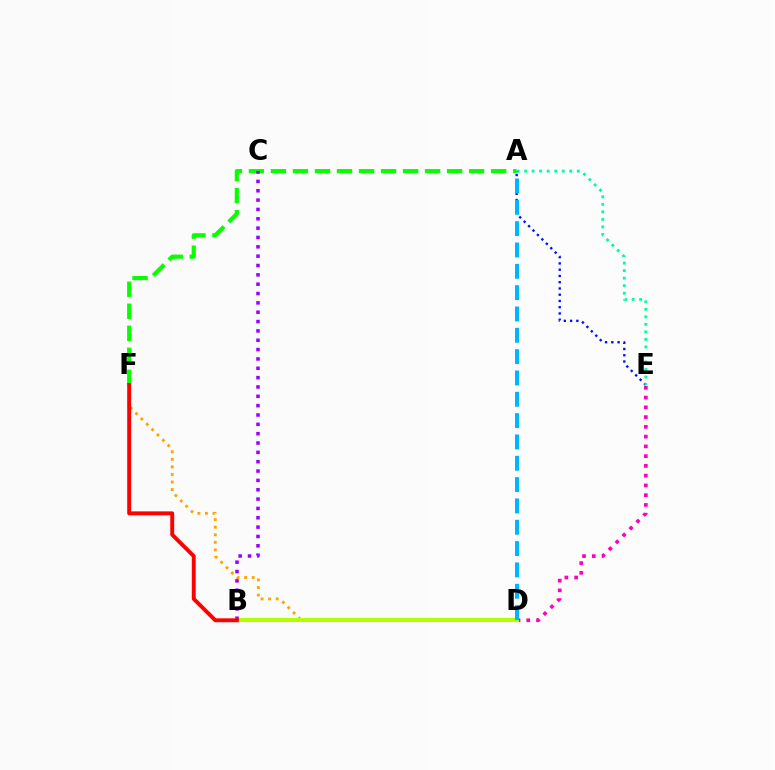{('D', 'F'): [{'color': '#ffa500', 'line_style': 'dotted', 'thickness': 2.06}], ('D', 'E'): [{'color': '#ff00bd', 'line_style': 'dotted', 'thickness': 2.65}], ('A', 'F'): [{'color': '#08ff00', 'line_style': 'dashed', 'thickness': 2.99}], ('A', 'E'): [{'color': '#0010ff', 'line_style': 'dotted', 'thickness': 1.7}, {'color': '#00ff9d', 'line_style': 'dotted', 'thickness': 2.04}], ('B', 'D'): [{'color': '#b3ff00', 'line_style': 'solid', 'thickness': 2.92}], ('B', 'C'): [{'color': '#9b00ff', 'line_style': 'dotted', 'thickness': 2.54}], ('A', 'D'): [{'color': '#00b5ff', 'line_style': 'dashed', 'thickness': 2.9}], ('B', 'F'): [{'color': '#ff0000', 'line_style': 'solid', 'thickness': 2.82}]}